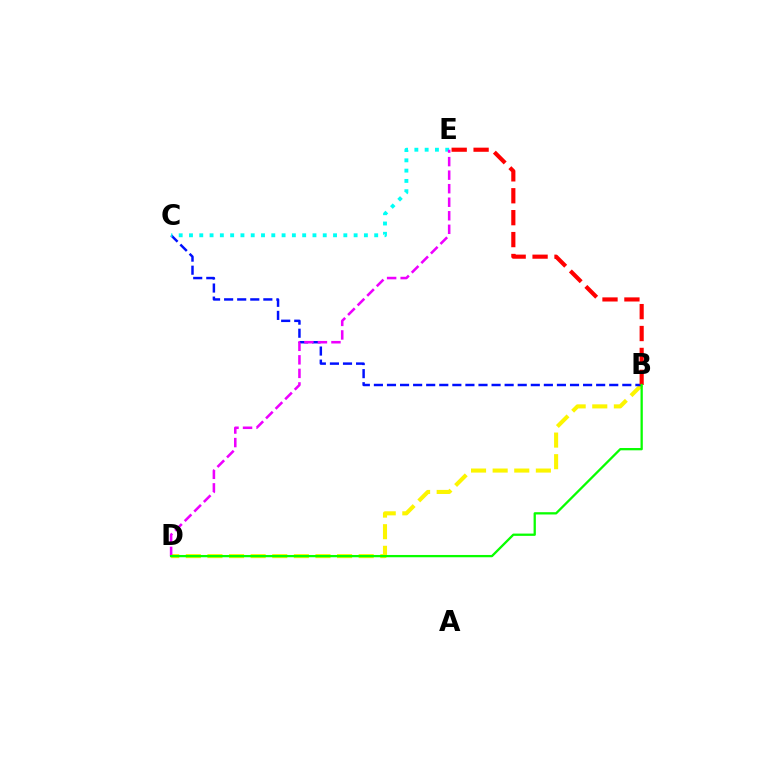{('B', 'D'): [{'color': '#fcf500', 'line_style': 'dashed', 'thickness': 2.94}, {'color': '#08ff00', 'line_style': 'solid', 'thickness': 1.65}], ('B', 'C'): [{'color': '#0010ff', 'line_style': 'dashed', 'thickness': 1.78}], ('C', 'E'): [{'color': '#00fff6', 'line_style': 'dotted', 'thickness': 2.8}], ('D', 'E'): [{'color': '#ee00ff', 'line_style': 'dashed', 'thickness': 1.84}], ('B', 'E'): [{'color': '#ff0000', 'line_style': 'dashed', 'thickness': 2.98}]}